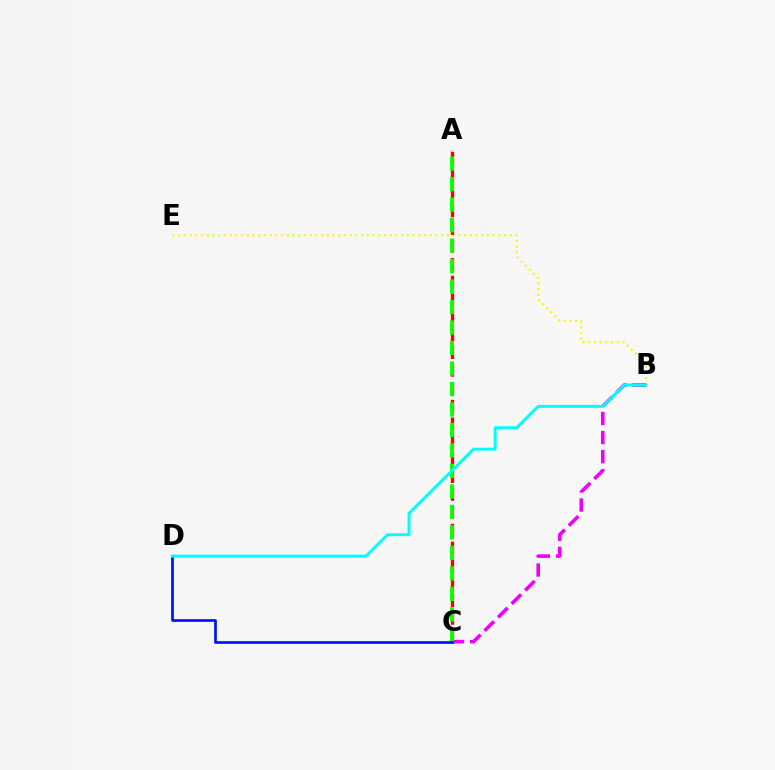{('B', 'E'): [{'color': '#fcf500', 'line_style': 'dotted', 'thickness': 1.55}], ('B', 'C'): [{'color': '#ee00ff', 'line_style': 'dashed', 'thickness': 2.59}], ('A', 'C'): [{'color': '#ff0000', 'line_style': 'dashed', 'thickness': 2.41}, {'color': '#08ff00', 'line_style': 'dashed', 'thickness': 2.78}], ('C', 'D'): [{'color': '#0010ff', 'line_style': 'solid', 'thickness': 1.93}], ('B', 'D'): [{'color': '#00fff6', 'line_style': 'solid', 'thickness': 2.14}]}